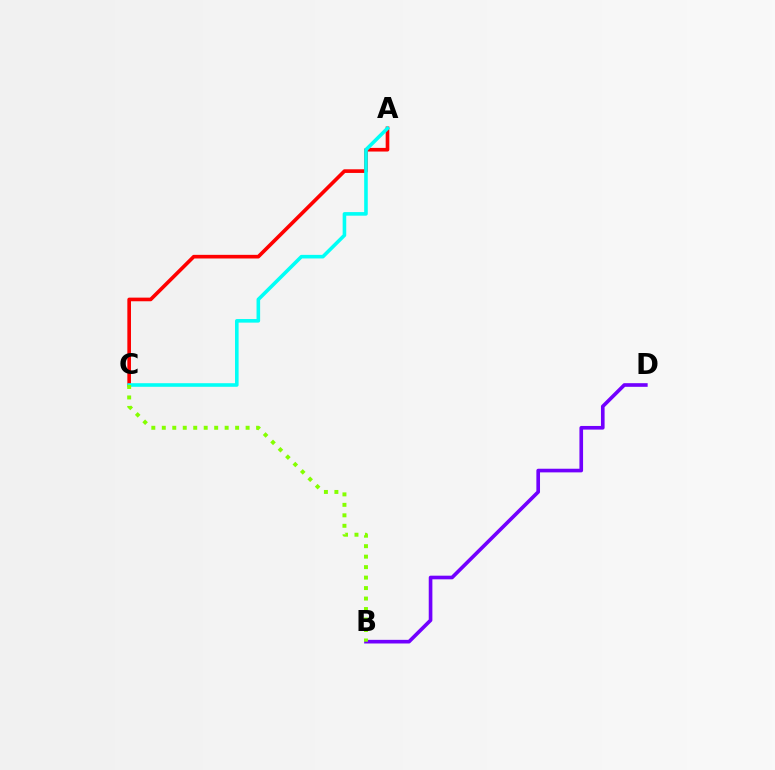{('B', 'D'): [{'color': '#7200ff', 'line_style': 'solid', 'thickness': 2.62}], ('A', 'C'): [{'color': '#ff0000', 'line_style': 'solid', 'thickness': 2.62}, {'color': '#00fff6', 'line_style': 'solid', 'thickness': 2.58}], ('B', 'C'): [{'color': '#84ff00', 'line_style': 'dotted', 'thickness': 2.85}]}